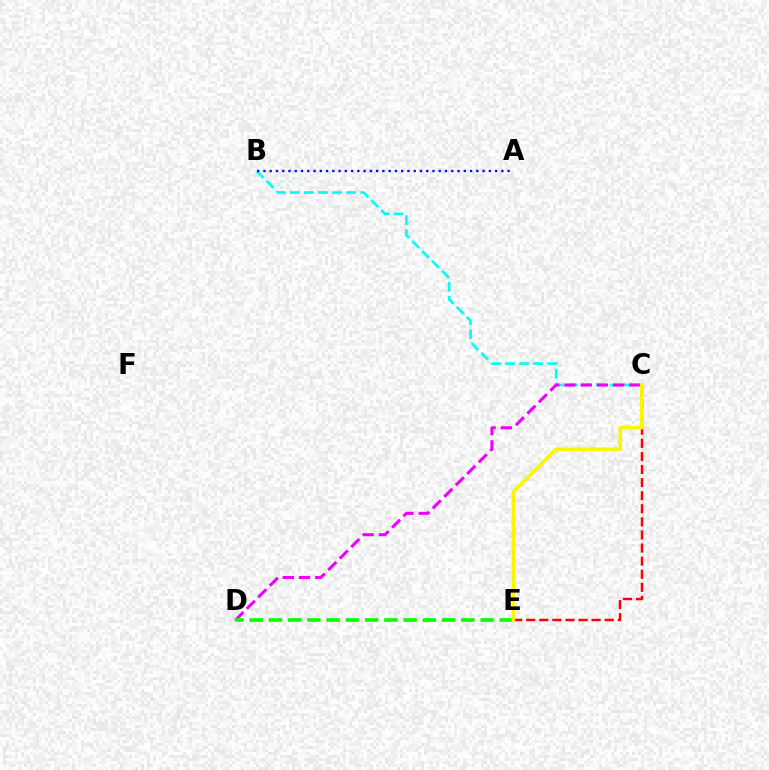{('B', 'C'): [{'color': '#00fff6', 'line_style': 'dashed', 'thickness': 1.91}], ('C', 'E'): [{'color': '#ff0000', 'line_style': 'dashed', 'thickness': 1.78}, {'color': '#fcf500', 'line_style': 'solid', 'thickness': 2.53}], ('C', 'D'): [{'color': '#ee00ff', 'line_style': 'dashed', 'thickness': 2.21}], ('D', 'E'): [{'color': '#08ff00', 'line_style': 'dashed', 'thickness': 2.61}], ('A', 'B'): [{'color': '#0010ff', 'line_style': 'dotted', 'thickness': 1.7}]}